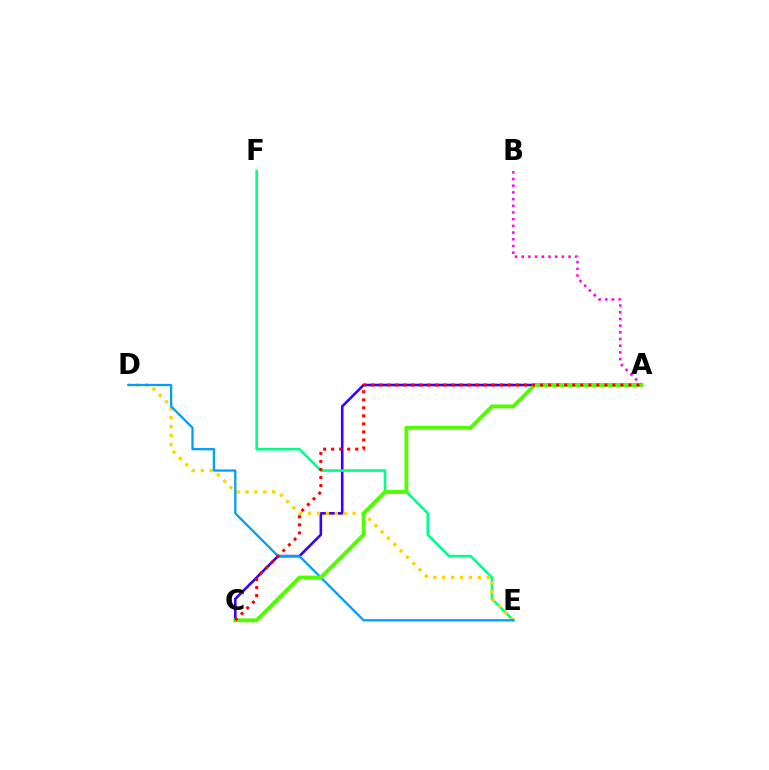{('A', 'B'): [{'color': '#ff00ed', 'line_style': 'dotted', 'thickness': 1.82}], ('A', 'C'): [{'color': '#3700ff', 'line_style': 'solid', 'thickness': 1.88}, {'color': '#4fff00', 'line_style': 'solid', 'thickness': 2.78}, {'color': '#ff0000', 'line_style': 'dotted', 'thickness': 2.18}], ('E', 'F'): [{'color': '#00ff86', 'line_style': 'solid', 'thickness': 1.87}], ('D', 'E'): [{'color': '#ffd500', 'line_style': 'dotted', 'thickness': 2.43}, {'color': '#009eff', 'line_style': 'solid', 'thickness': 1.63}]}